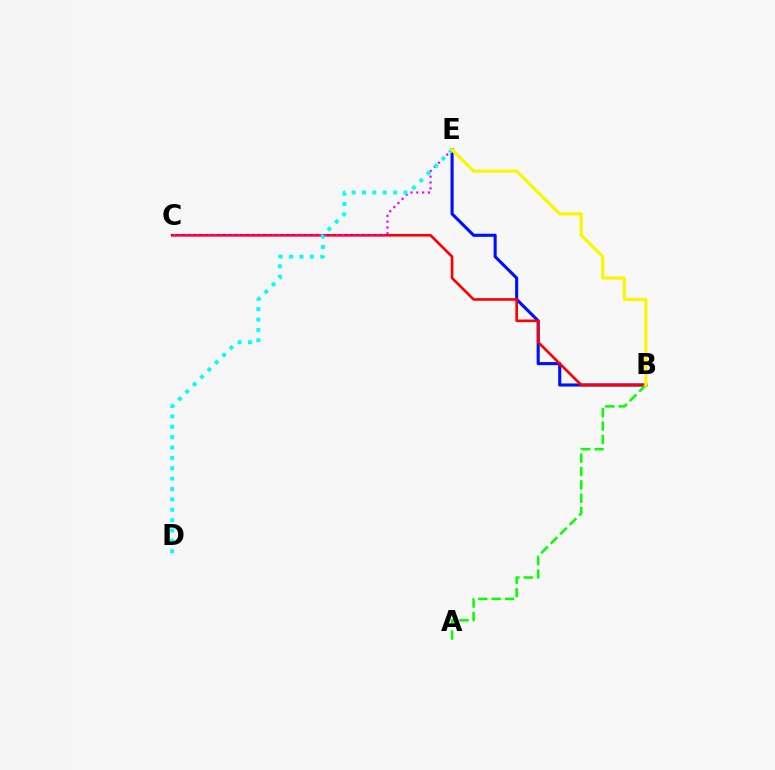{('B', 'E'): [{'color': '#0010ff', 'line_style': 'solid', 'thickness': 2.23}, {'color': '#fcf500', 'line_style': 'solid', 'thickness': 2.28}], ('B', 'C'): [{'color': '#ff0000', 'line_style': 'solid', 'thickness': 1.9}], ('C', 'E'): [{'color': '#ee00ff', 'line_style': 'dotted', 'thickness': 1.58}], ('D', 'E'): [{'color': '#00fff6', 'line_style': 'dotted', 'thickness': 2.82}], ('A', 'B'): [{'color': '#08ff00', 'line_style': 'dashed', 'thickness': 1.82}]}